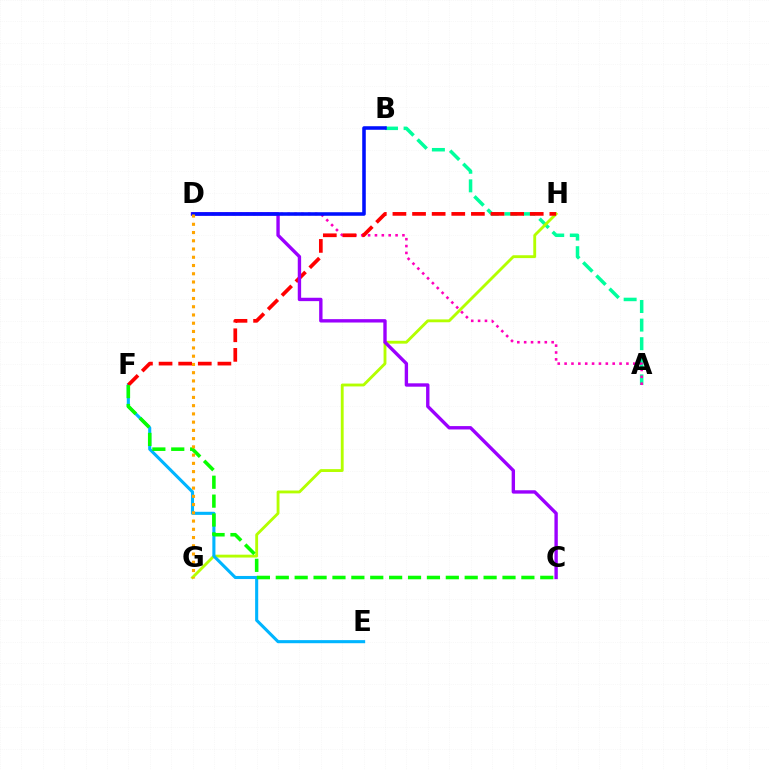{('A', 'B'): [{'color': '#00ff9d', 'line_style': 'dashed', 'thickness': 2.53}], ('G', 'H'): [{'color': '#b3ff00', 'line_style': 'solid', 'thickness': 2.06}], ('E', 'F'): [{'color': '#00b5ff', 'line_style': 'solid', 'thickness': 2.22}], ('A', 'D'): [{'color': '#ff00bd', 'line_style': 'dotted', 'thickness': 1.87}], ('F', 'H'): [{'color': '#ff0000', 'line_style': 'dashed', 'thickness': 2.66}], ('C', 'F'): [{'color': '#08ff00', 'line_style': 'dashed', 'thickness': 2.57}], ('C', 'D'): [{'color': '#9b00ff', 'line_style': 'solid', 'thickness': 2.43}], ('B', 'D'): [{'color': '#0010ff', 'line_style': 'solid', 'thickness': 2.56}], ('D', 'G'): [{'color': '#ffa500', 'line_style': 'dotted', 'thickness': 2.24}]}